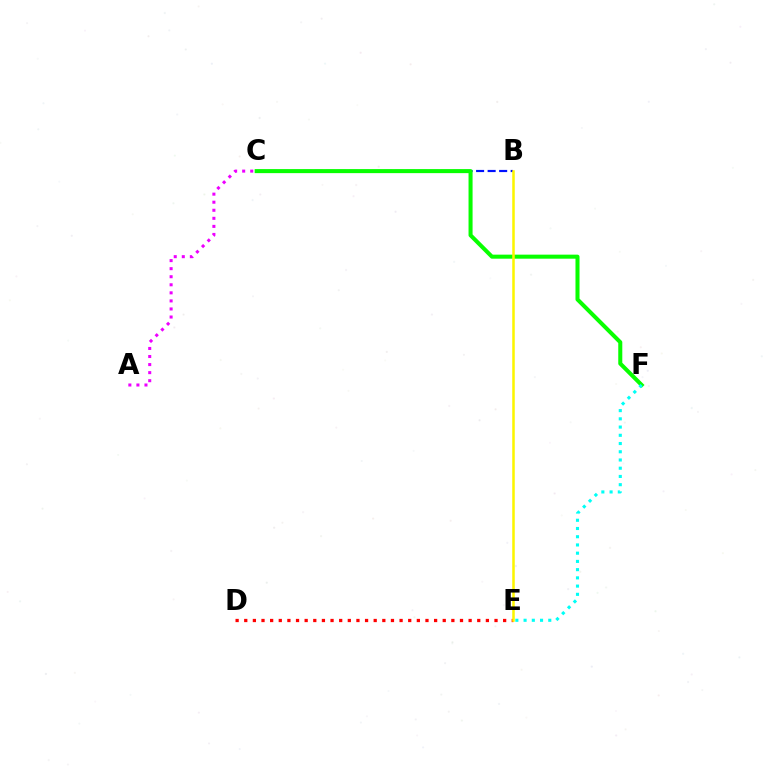{('B', 'C'): [{'color': '#0010ff', 'line_style': 'dashed', 'thickness': 1.57}], ('D', 'E'): [{'color': '#ff0000', 'line_style': 'dotted', 'thickness': 2.34}], ('C', 'F'): [{'color': '#08ff00', 'line_style': 'solid', 'thickness': 2.91}], ('A', 'C'): [{'color': '#ee00ff', 'line_style': 'dotted', 'thickness': 2.19}], ('B', 'E'): [{'color': '#fcf500', 'line_style': 'solid', 'thickness': 1.82}], ('E', 'F'): [{'color': '#00fff6', 'line_style': 'dotted', 'thickness': 2.24}]}